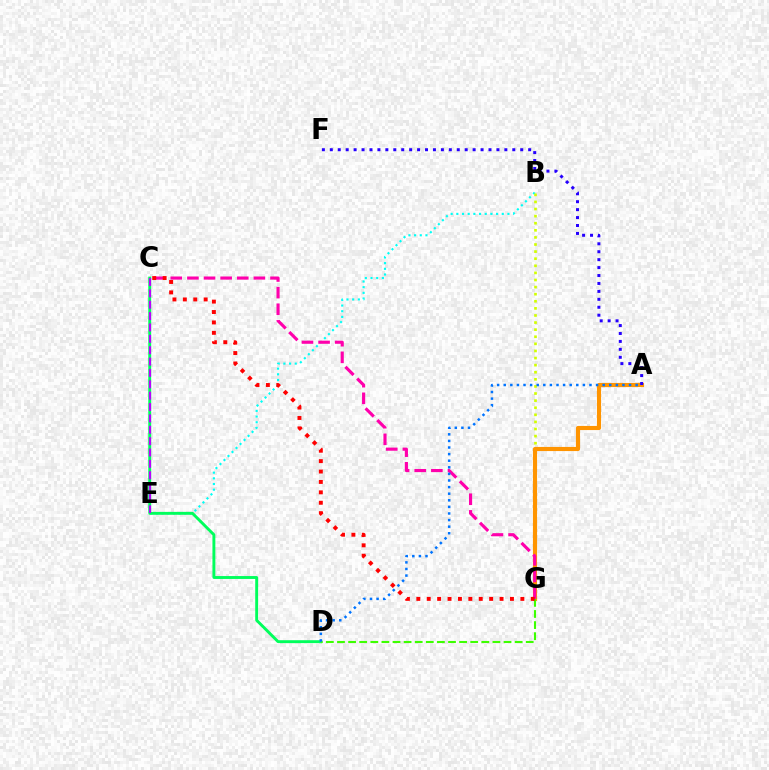{('B', 'E'): [{'color': '#00fff6', 'line_style': 'dotted', 'thickness': 1.54}], ('C', 'D'): [{'color': '#00ff5c', 'line_style': 'solid', 'thickness': 2.09}], ('B', 'G'): [{'color': '#d1ff00', 'line_style': 'dotted', 'thickness': 1.93}], ('A', 'G'): [{'color': '#ff9400', 'line_style': 'solid', 'thickness': 2.97}], ('D', 'G'): [{'color': '#3dff00', 'line_style': 'dashed', 'thickness': 1.51}], ('C', 'E'): [{'color': '#b900ff', 'line_style': 'dashed', 'thickness': 1.54}], ('A', 'F'): [{'color': '#2500ff', 'line_style': 'dotted', 'thickness': 2.16}], ('C', 'G'): [{'color': '#ff00ac', 'line_style': 'dashed', 'thickness': 2.26}, {'color': '#ff0000', 'line_style': 'dotted', 'thickness': 2.83}], ('A', 'D'): [{'color': '#0074ff', 'line_style': 'dotted', 'thickness': 1.79}]}